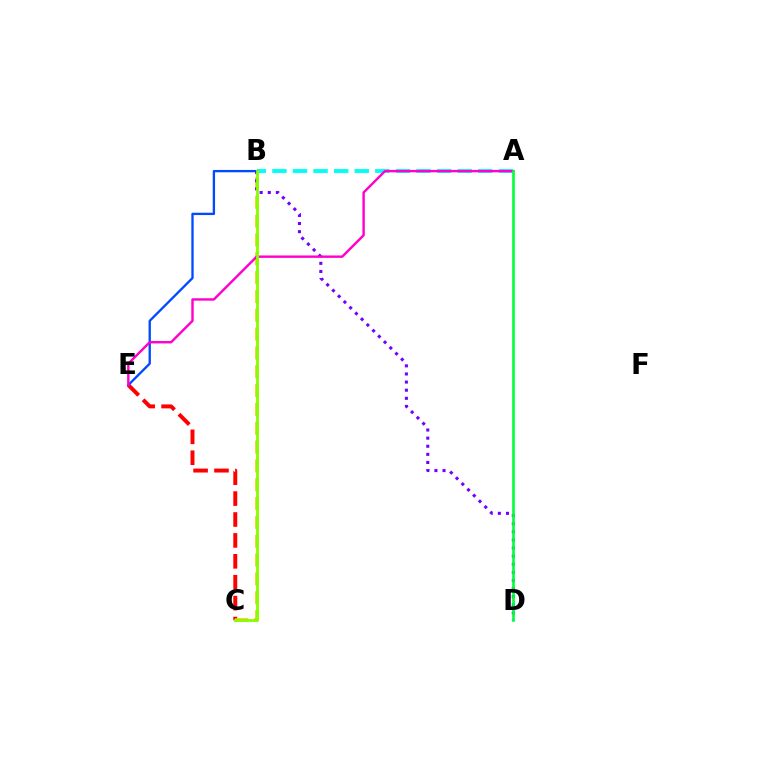{('A', 'B'): [{'color': '#00fff6', 'line_style': 'dashed', 'thickness': 2.8}], ('C', 'E'): [{'color': '#ff0000', 'line_style': 'dashed', 'thickness': 2.84}], ('B', 'C'): [{'color': '#ffbd00', 'line_style': 'dashed', 'thickness': 2.56}, {'color': '#84ff00', 'line_style': 'solid', 'thickness': 2.01}], ('B', 'E'): [{'color': '#004bff', 'line_style': 'solid', 'thickness': 1.68}], ('B', 'D'): [{'color': '#7200ff', 'line_style': 'dotted', 'thickness': 2.2}], ('A', 'E'): [{'color': '#ff00cf', 'line_style': 'solid', 'thickness': 1.74}], ('A', 'D'): [{'color': '#00ff39', 'line_style': 'solid', 'thickness': 1.89}]}